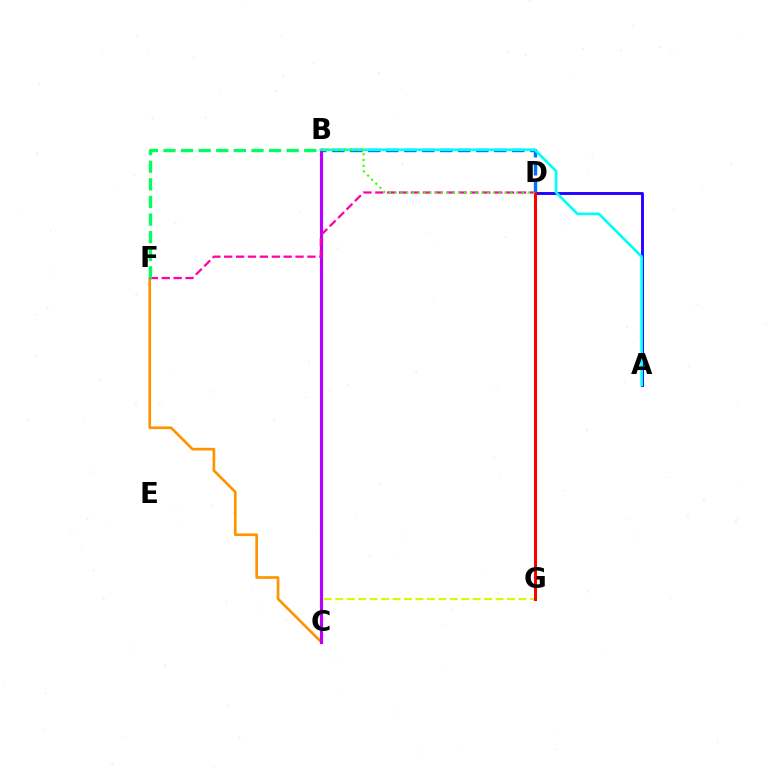{('C', 'F'): [{'color': '#ff9400', 'line_style': 'solid', 'thickness': 1.93}], ('C', 'G'): [{'color': '#d1ff00', 'line_style': 'dashed', 'thickness': 1.56}], ('B', 'D'): [{'color': '#0074ff', 'line_style': 'dashed', 'thickness': 2.44}, {'color': '#3dff00', 'line_style': 'dotted', 'thickness': 1.57}], ('B', 'C'): [{'color': '#b900ff', 'line_style': 'solid', 'thickness': 2.27}], ('A', 'D'): [{'color': '#2500ff', 'line_style': 'solid', 'thickness': 2.09}], ('A', 'B'): [{'color': '#00fff6', 'line_style': 'solid', 'thickness': 1.9}], ('D', 'F'): [{'color': '#ff00ac', 'line_style': 'dashed', 'thickness': 1.61}], ('D', 'G'): [{'color': '#ff0000', 'line_style': 'solid', 'thickness': 2.19}], ('B', 'F'): [{'color': '#00ff5c', 'line_style': 'dashed', 'thickness': 2.39}]}